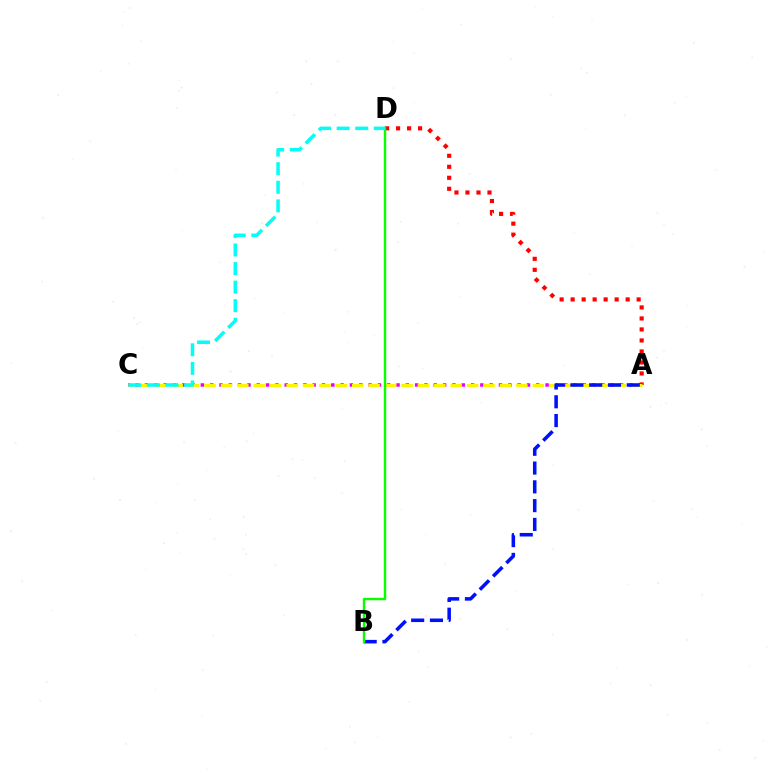{('A', 'C'): [{'color': '#ee00ff', 'line_style': 'dotted', 'thickness': 2.53}, {'color': '#fcf500', 'line_style': 'dashed', 'thickness': 2.23}], ('A', 'D'): [{'color': '#ff0000', 'line_style': 'dotted', 'thickness': 2.99}], ('A', 'B'): [{'color': '#0010ff', 'line_style': 'dashed', 'thickness': 2.55}], ('B', 'D'): [{'color': '#08ff00', 'line_style': 'solid', 'thickness': 1.74}], ('C', 'D'): [{'color': '#00fff6', 'line_style': 'dashed', 'thickness': 2.52}]}